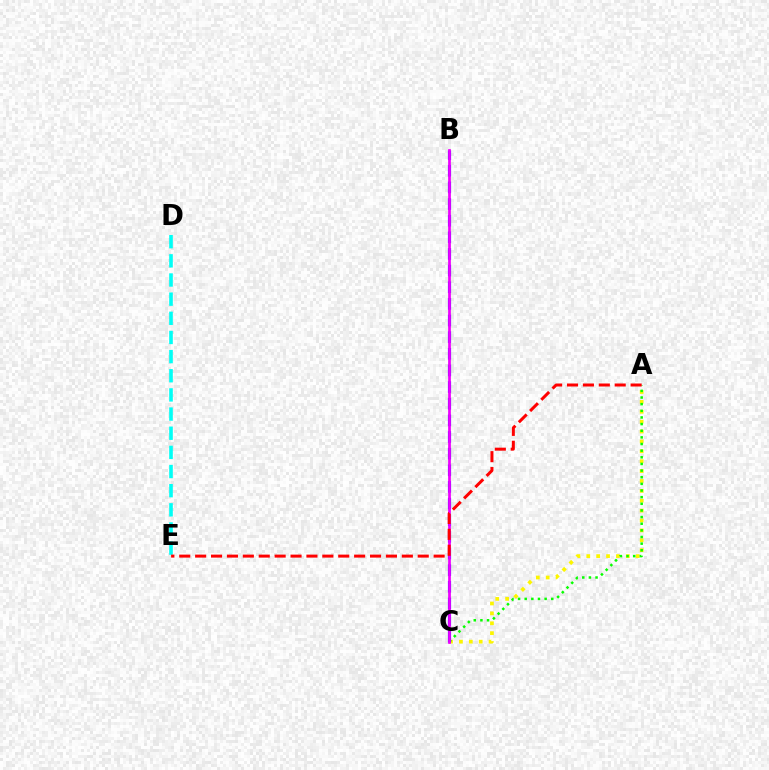{('D', 'E'): [{'color': '#00fff6', 'line_style': 'dashed', 'thickness': 2.6}], ('A', 'C'): [{'color': '#fcf500', 'line_style': 'dotted', 'thickness': 2.69}, {'color': '#08ff00', 'line_style': 'dotted', 'thickness': 1.8}], ('B', 'C'): [{'color': '#0010ff', 'line_style': 'dashed', 'thickness': 2.26}, {'color': '#ee00ff', 'line_style': 'solid', 'thickness': 1.97}], ('A', 'E'): [{'color': '#ff0000', 'line_style': 'dashed', 'thickness': 2.16}]}